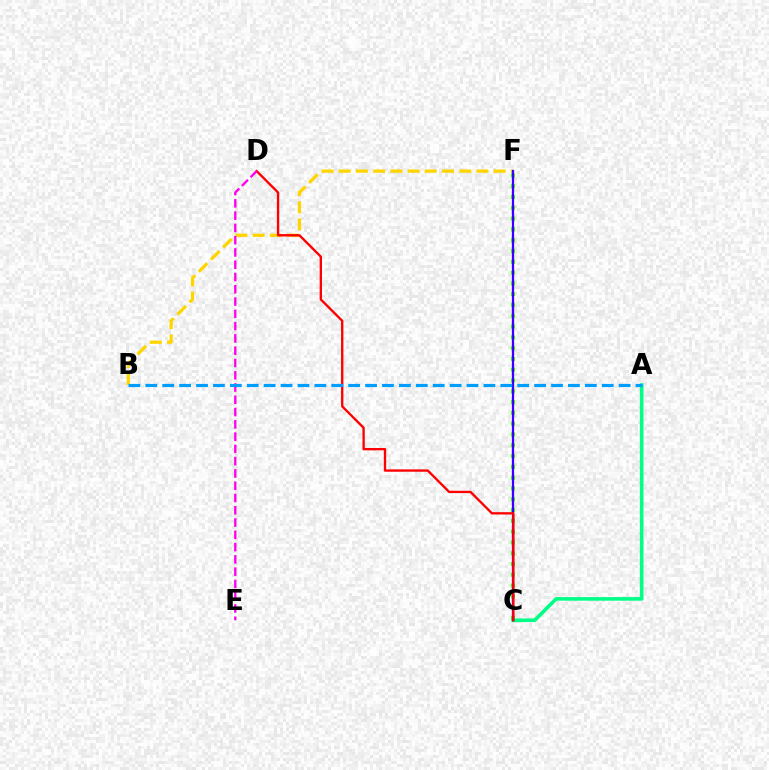{('C', 'F'): [{'color': '#4fff00', 'line_style': 'dotted', 'thickness': 2.93}, {'color': '#3700ff', 'line_style': 'solid', 'thickness': 1.63}], ('A', 'C'): [{'color': '#00ff86', 'line_style': 'solid', 'thickness': 2.59}], ('B', 'F'): [{'color': '#ffd500', 'line_style': 'dashed', 'thickness': 2.34}], ('C', 'D'): [{'color': '#ff0000', 'line_style': 'solid', 'thickness': 1.68}], ('D', 'E'): [{'color': '#ff00ed', 'line_style': 'dashed', 'thickness': 1.67}], ('A', 'B'): [{'color': '#009eff', 'line_style': 'dashed', 'thickness': 2.3}]}